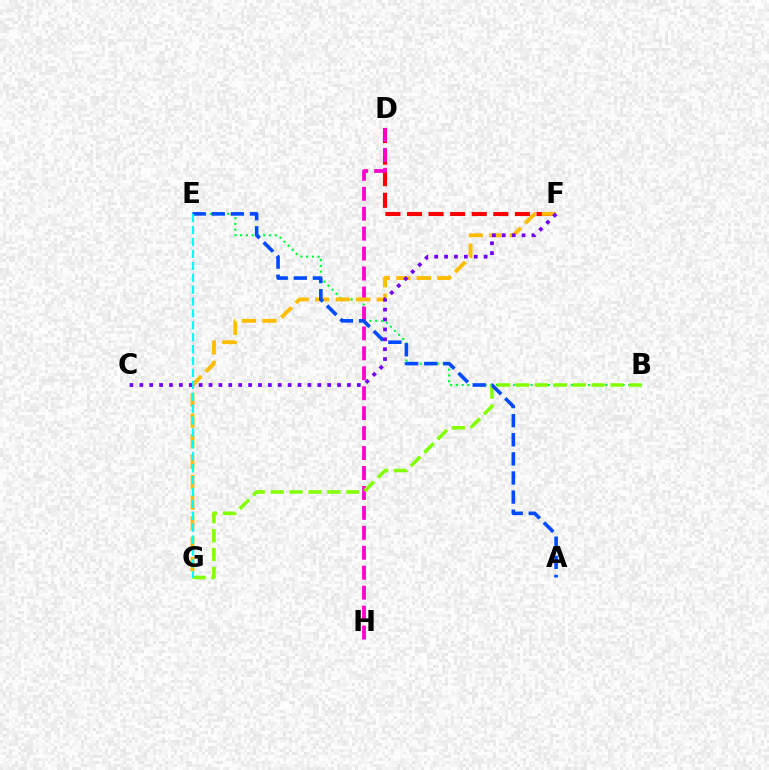{('B', 'E'): [{'color': '#00ff39', 'line_style': 'dotted', 'thickness': 1.56}], ('D', 'F'): [{'color': '#ff0000', 'line_style': 'dashed', 'thickness': 2.93}], ('D', 'H'): [{'color': '#ff00cf', 'line_style': 'dashed', 'thickness': 2.71}], ('F', 'G'): [{'color': '#ffbd00', 'line_style': 'dashed', 'thickness': 2.79}], ('B', 'G'): [{'color': '#84ff00', 'line_style': 'dashed', 'thickness': 2.57}], ('A', 'E'): [{'color': '#004bff', 'line_style': 'dashed', 'thickness': 2.59}], ('C', 'F'): [{'color': '#7200ff', 'line_style': 'dotted', 'thickness': 2.69}], ('E', 'G'): [{'color': '#00fff6', 'line_style': 'dashed', 'thickness': 1.62}]}